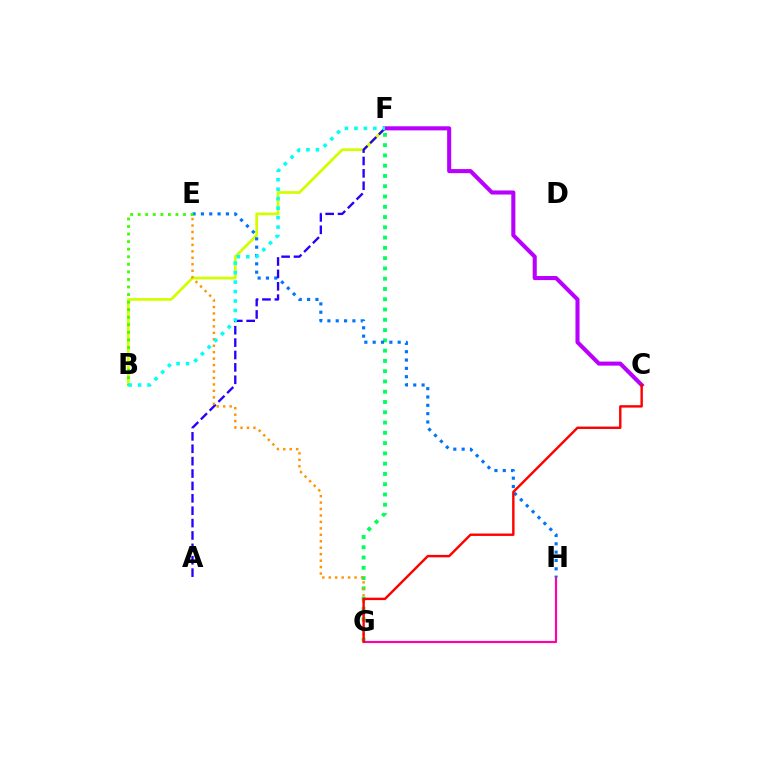{('B', 'F'): [{'color': '#d1ff00', 'line_style': 'solid', 'thickness': 1.99}, {'color': '#00fff6', 'line_style': 'dotted', 'thickness': 2.57}], ('F', 'G'): [{'color': '#00ff5c', 'line_style': 'dotted', 'thickness': 2.79}], ('E', 'H'): [{'color': '#0074ff', 'line_style': 'dotted', 'thickness': 2.26}], ('A', 'F'): [{'color': '#2500ff', 'line_style': 'dashed', 'thickness': 1.68}], ('E', 'G'): [{'color': '#ff9400', 'line_style': 'dotted', 'thickness': 1.75}], ('C', 'F'): [{'color': '#b900ff', 'line_style': 'solid', 'thickness': 2.94}], ('G', 'H'): [{'color': '#ff00ac', 'line_style': 'solid', 'thickness': 1.55}], ('B', 'E'): [{'color': '#3dff00', 'line_style': 'dotted', 'thickness': 2.05}], ('C', 'G'): [{'color': '#ff0000', 'line_style': 'solid', 'thickness': 1.73}]}